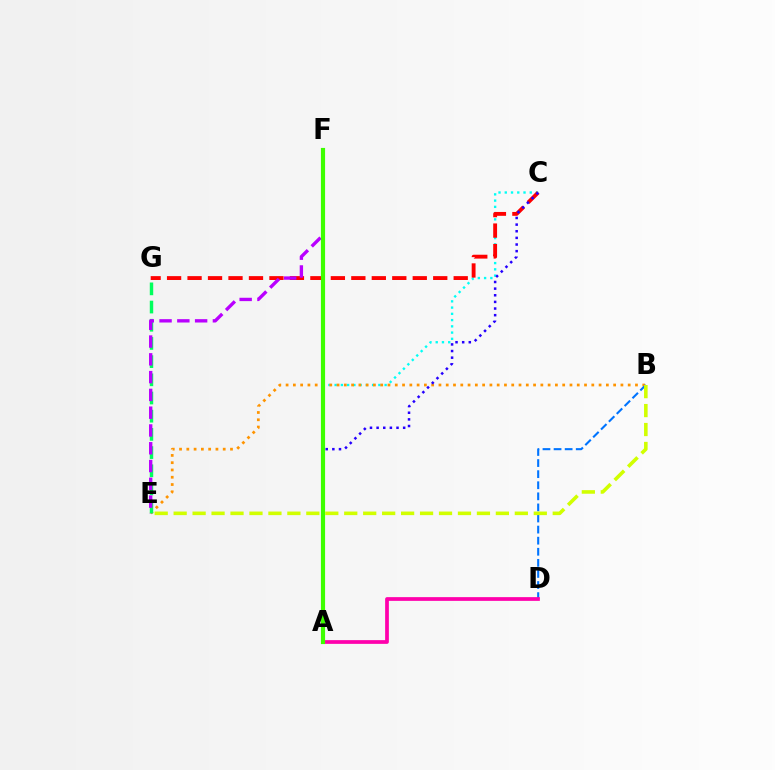{('A', 'C'): [{'color': '#00fff6', 'line_style': 'dotted', 'thickness': 1.7}, {'color': '#2500ff', 'line_style': 'dotted', 'thickness': 1.8}], ('C', 'G'): [{'color': '#ff0000', 'line_style': 'dashed', 'thickness': 2.78}], ('B', 'E'): [{'color': '#ff9400', 'line_style': 'dotted', 'thickness': 1.98}, {'color': '#d1ff00', 'line_style': 'dashed', 'thickness': 2.57}], ('B', 'D'): [{'color': '#0074ff', 'line_style': 'dashed', 'thickness': 1.51}], ('E', 'G'): [{'color': '#00ff5c', 'line_style': 'dashed', 'thickness': 2.47}], ('E', 'F'): [{'color': '#b900ff', 'line_style': 'dashed', 'thickness': 2.42}], ('A', 'D'): [{'color': '#ff00ac', 'line_style': 'solid', 'thickness': 2.68}], ('A', 'F'): [{'color': '#3dff00', 'line_style': 'solid', 'thickness': 2.99}]}